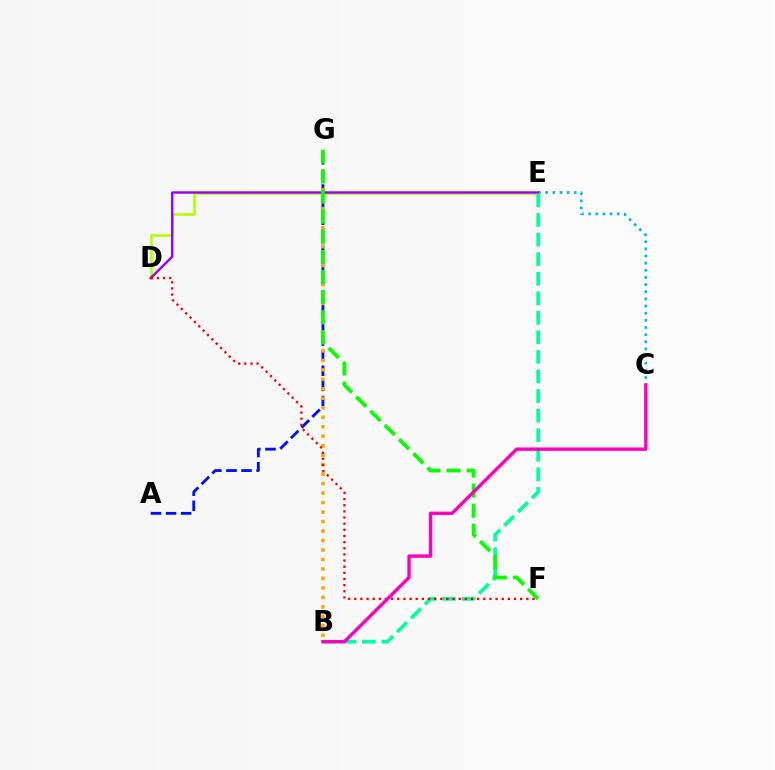{('A', 'G'): [{'color': '#0010ff', 'line_style': 'dashed', 'thickness': 2.05}], ('C', 'E'): [{'color': '#00b5ff', 'line_style': 'dotted', 'thickness': 1.94}], ('D', 'E'): [{'color': '#b3ff00', 'line_style': 'solid', 'thickness': 1.9}, {'color': '#9b00ff', 'line_style': 'solid', 'thickness': 1.74}], ('B', 'G'): [{'color': '#ffa500', 'line_style': 'dotted', 'thickness': 2.58}], ('B', 'E'): [{'color': '#00ff9d', 'line_style': 'dashed', 'thickness': 2.66}], ('F', 'G'): [{'color': '#08ff00', 'line_style': 'dashed', 'thickness': 2.73}], ('D', 'F'): [{'color': '#ff0000', 'line_style': 'dotted', 'thickness': 1.67}], ('B', 'C'): [{'color': '#ff00bd', 'line_style': 'solid', 'thickness': 2.43}]}